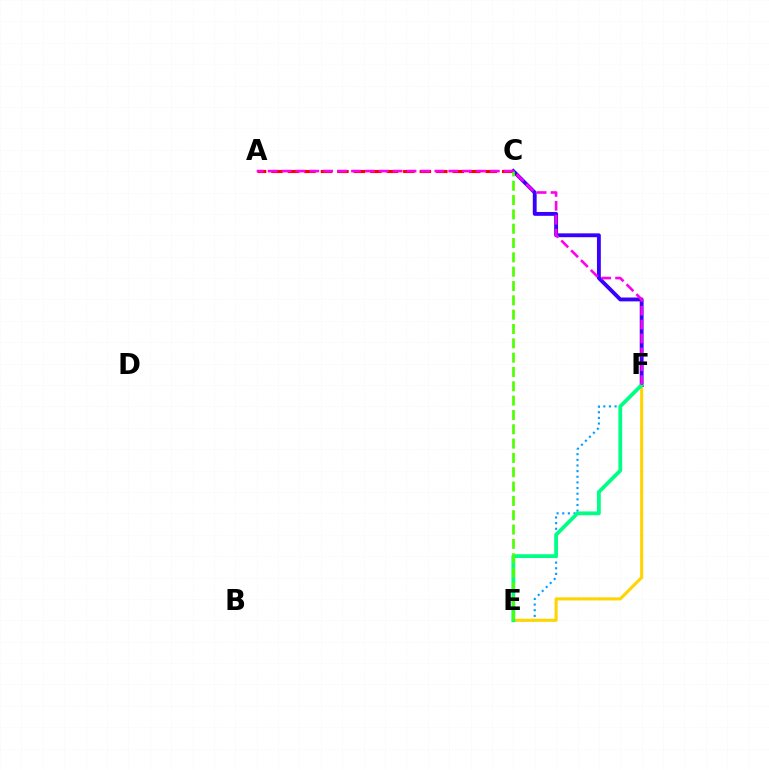{('A', 'C'): [{'color': '#ff0000', 'line_style': 'dashed', 'thickness': 2.24}], ('E', 'F'): [{'color': '#009eff', 'line_style': 'dotted', 'thickness': 1.53}, {'color': '#ffd500', 'line_style': 'solid', 'thickness': 2.23}, {'color': '#00ff86', 'line_style': 'solid', 'thickness': 2.72}], ('C', 'F'): [{'color': '#3700ff', 'line_style': 'solid', 'thickness': 2.78}], ('C', 'E'): [{'color': '#4fff00', 'line_style': 'dashed', 'thickness': 1.95}], ('A', 'F'): [{'color': '#ff00ed', 'line_style': 'dashed', 'thickness': 1.89}]}